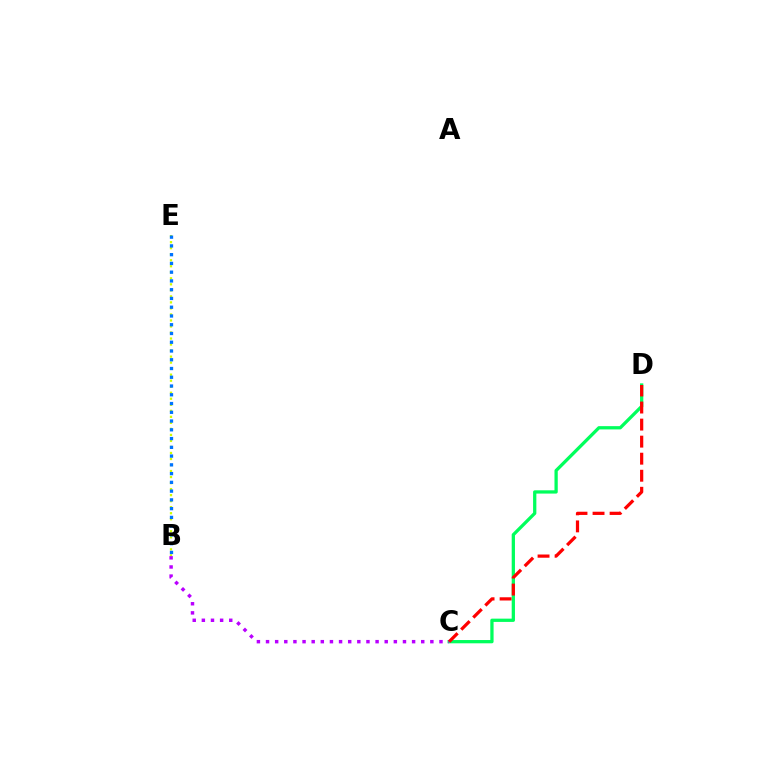{('C', 'D'): [{'color': '#00ff5c', 'line_style': 'solid', 'thickness': 2.36}, {'color': '#ff0000', 'line_style': 'dashed', 'thickness': 2.32}], ('B', 'C'): [{'color': '#b900ff', 'line_style': 'dotted', 'thickness': 2.48}], ('B', 'E'): [{'color': '#d1ff00', 'line_style': 'dotted', 'thickness': 1.64}, {'color': '#0074ff', 'line_style': 'dotted', 'thickness': 2.38}]}